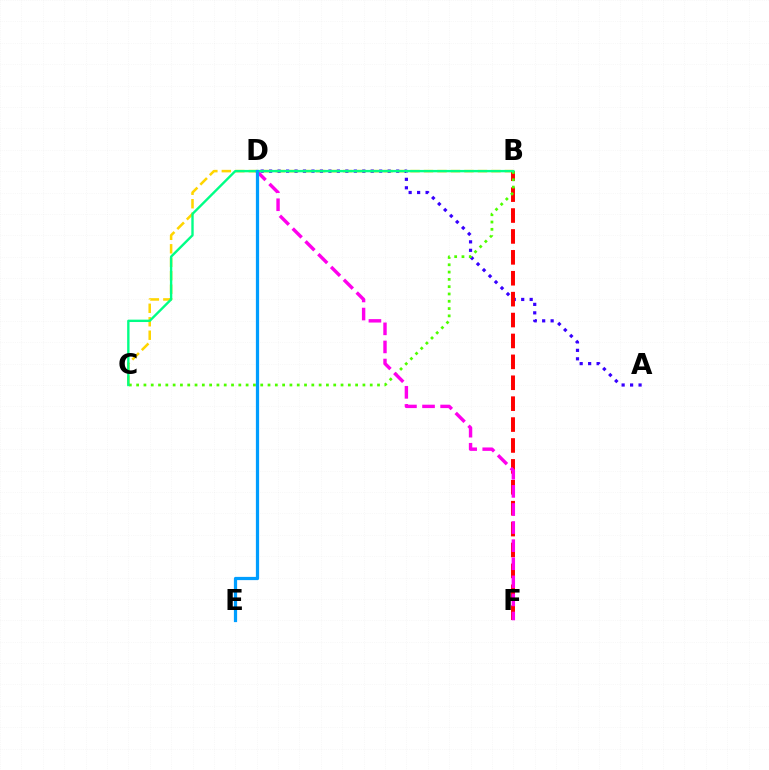{('B', 'C'): [{'color': '#ffd500', 'line_style': 'dashed', 'thickness': 1.83}, {'color': '#4fff00', 'line_style': 'dotted', 'thickness': 1.98}, {'color': '#00ff86', 'line_style': 'solid', 'thickness': 1.71}], ('A', 'D'): [{'color': '#3700ff', 'line_style': 'dotted', 'thickness': 2.3}], ('B', 'F'): [{'color': '#ff0000', 'line_style': 'dashed', 'thickness': 2.84}], ('D', 'F'): [{'color': '#ff00ed', 'line_style': 'dashed', 'thickness': 2.46}], ('D', 'E'): [{'color': '#009eff', 'line_style': 'solid', 'thickness': 2.33}]}